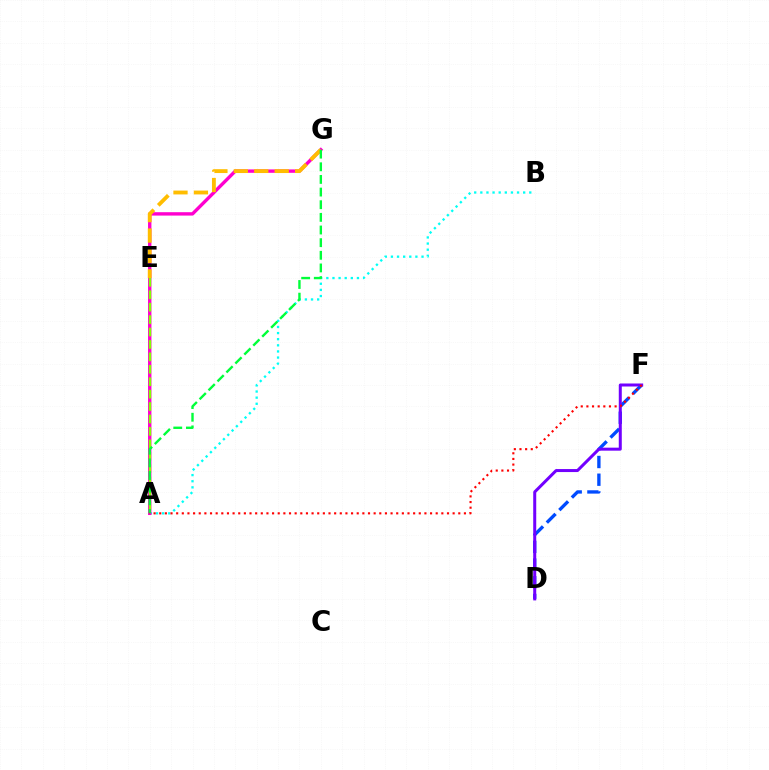{('A', 'B'): [{'color': '#00fff6', 'line_style': 'dotted', 'thickness': 1.66}], ('D', 'F'): [{'color': '#004bff', 'line_style': 'dashed', 'thickness': 2.41}, {'color': '#7200ff', 'line_style': 'solid', 'thickness': 2.17}], ('A', 'G'): [{'color': '#ff00cf', 'line_style': 'solid', 'thickness': 2.44}, {'color': '#00ff39', 'line_style': 'dashed', 'thickness': 1.72}], ('E', 'G'): [{'color': '#ffbd00', 'line_style': 'dashed', 'thickness': 2.78}], ('A', 'E'): [{'color': '#84ff00', 'line_style': 'dashed', 'thickness': 1.69}], ('A', 'F'): [{'color': '#ff0000', 'line_style': 'dotted', 'thickness': 1.53}]}